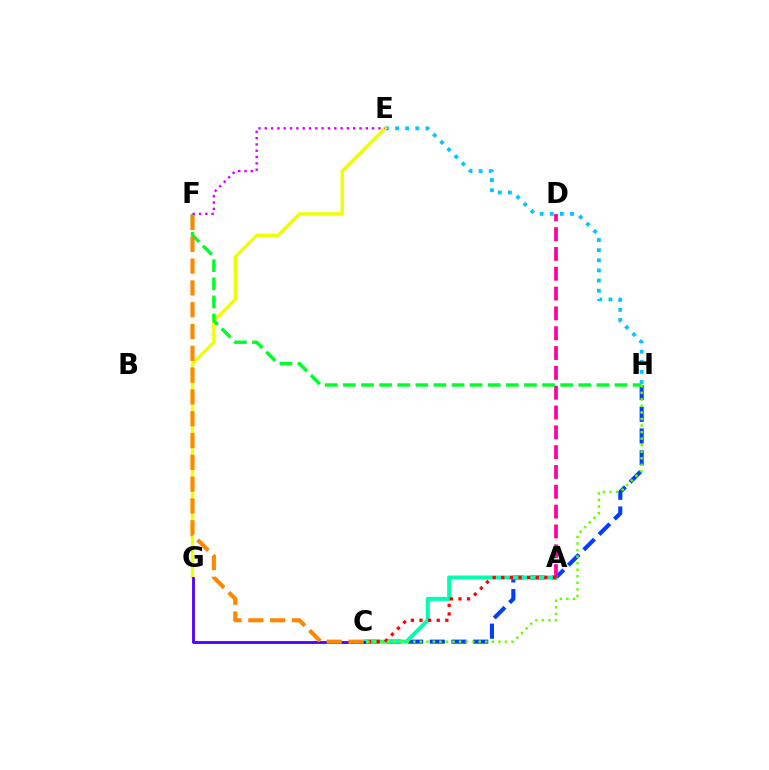{('E', 'H'): [{'color': '#00c7ff', 'line_style': 'dotted', 'thickness': 2.75}], ('C', 'H'): [{'color': '#003fff', 'line_style': 'dashed', 'thickness': 2.95}, {'color': '#66ff00', 'line_style': 'dotted', 'thickness': 1.78}], ('A', 'C'): [{'color': '#00ffaf', 'line_style': 'solid', 'thickness': 2.88}, {'color': '#ff0000', 'line_style': 'dotted', 'thickness': 2.34}], ('A', 'D'): [{'color': '#ff00a0', 'line_style': 'dashed', 'thickness': 2.69}], ('E', 'G'): [{'color': '#eeff00', 'line_style': 'solid', 'thickness': 2.39}], ('F', 'H'): [{'color': '#00ff27', 'line_style': 'dashed', 'thickness': 2.46}], ('E', 'F'): [{'color': '#d600ff', 'line_style': 'dotted', 'thickness': 1.71}], ('C', 'G'): [{'color': '#4f00ff', 'line_style': 'solid', 'thickness': 2.04}], ('C', 'F'): [{'color': '#ff8800', 'line_style': 'dashed', 'thickness': 2.96}]}